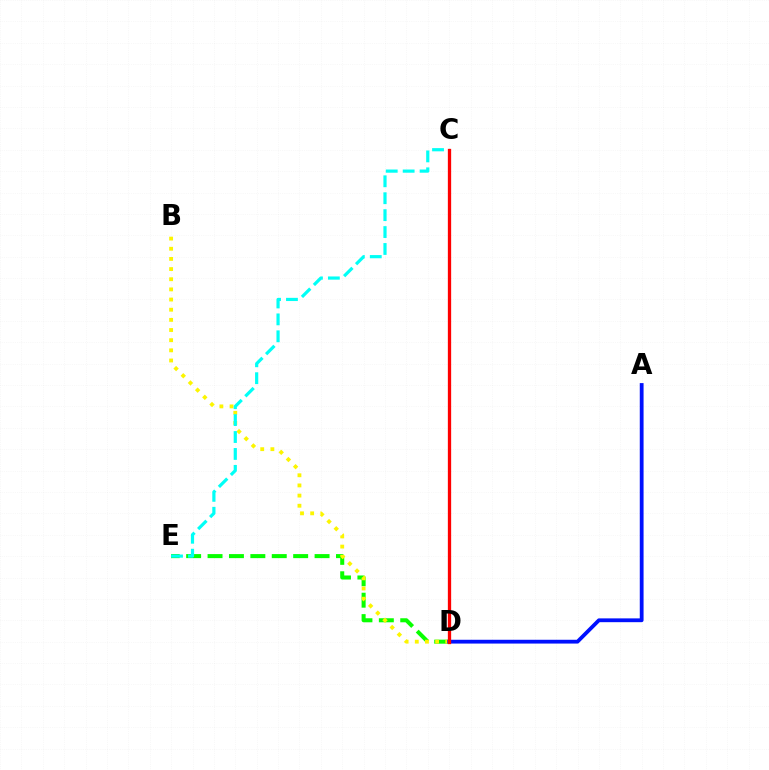{('D', 'E'): [{'color': '#08ff00', 'line_style': 'dashed', 'thickness': 2.91}], ('B', 'D'): [{'color': '#fcf500', 'line_style': 'dotted', 'thickness': 2.76}], ('A', 'D'): [{'color': '#0010ff', 'line_style': 'solid', 'thickness': 2.73}], ('C', 'D'): [{'color': '#ee00ff', 'line_style': 'dotted', 'thickness': 1.85}, {'color': '#ff0000', 'line_style': 'solid', 'thickness': 2.38}], ('C', 'E'): [{'color': '#00fff6', 'line_style': 'dashed', 'thickness': 2.3}]}